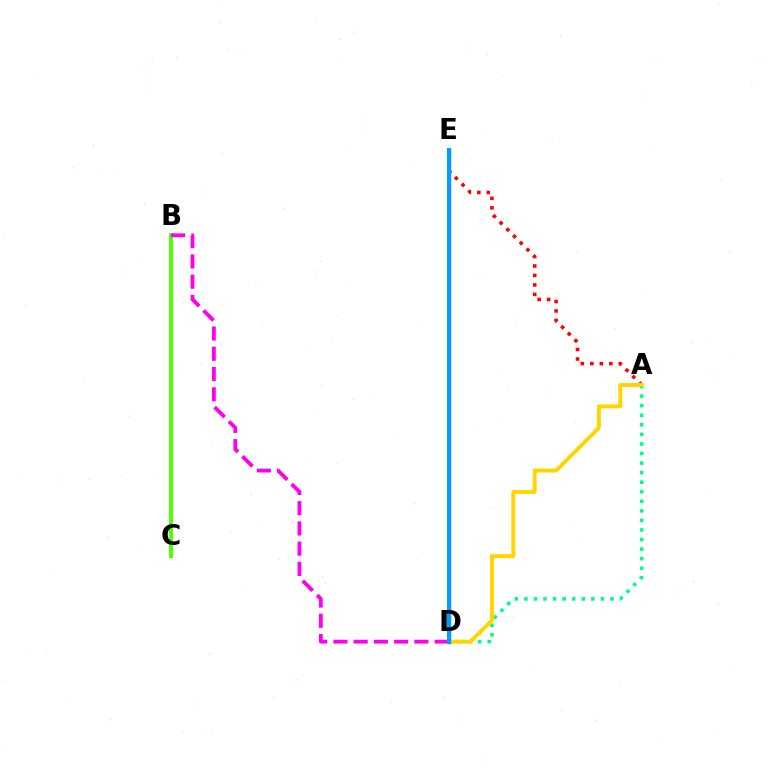{('A', 'D'): [{'color': '#00ff86', 'line_style': 'dotted', 'thickness': 2.6}, {'color': '#ffd500', 'line_style': 'solid', 'thickness': 2.83}], ('B', 'C'): [{'color': '#4fff00', 'line_style': 'solid', 'thickness': 2.8}], ('B', 'D'): [{'color': '#ff00ed', 'line_style': 'dashed', 'thickness': 2.75}], ('A', 'E'): [{'color': '#ff0000', 'line_style': 'dotted', 'thickness': 2.58}], ('D', 'E'): [{'color': '#3700ff', 'line_style': 'solid', 'thickness': 2.39}, {'color': '#009eff', 'line_style': 'solid', 'thickness': 2.91}]}